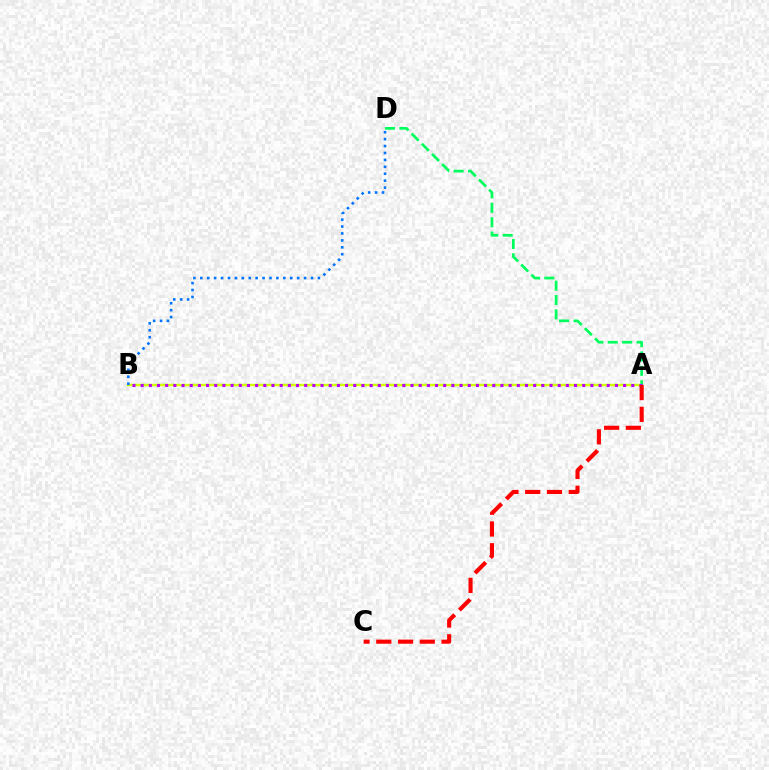{('A', 'B'): [{'color': '#d1ff00', 'line_style': 'solid', 'thickness': 1.76}, {'color': '#b900ff', 'line_style': 'dotted', 'thickness': 2.22}], ('B', 'D'): [{'color': '#0074ff', 'line_style': 'dotted', 'thickness': 1.88}], ('A', 'D'): [{'color': '#00ff5c', 'line_style': 'dashed', 'thickness': 1.95}], ('A', 'C'): [{'color': '#ff0000', 'line_style': 'dashed', 'thickness': 2.96}]}